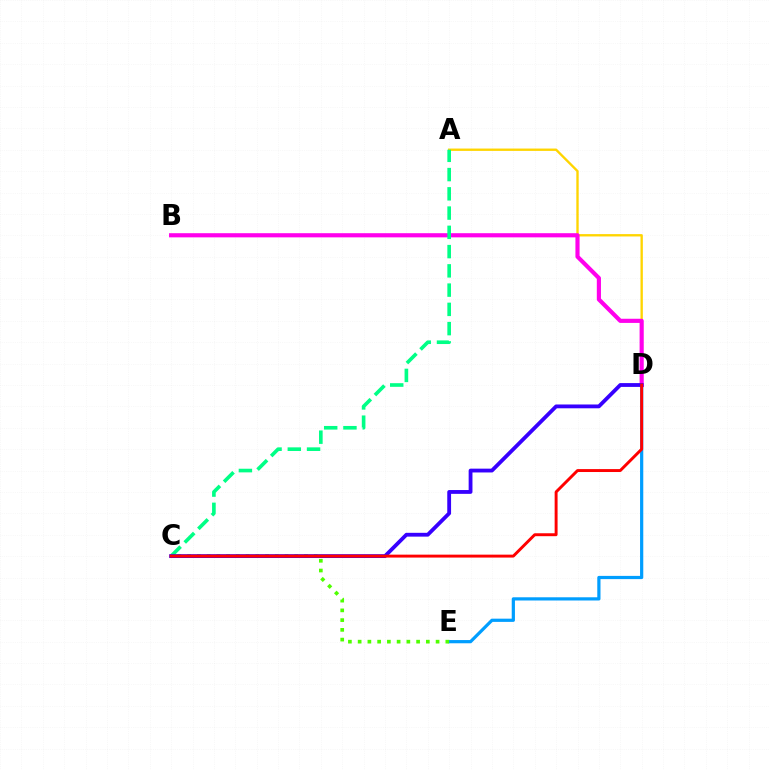{('A', 'D'): [{'color': '#ffd500', 'line_style': 'solid', 'thickness': 1.69}], ('D', 'E'): [{'color': '#009eff', 'line_style': 'solid', 'thickness': 2.32}], ('B', 'D'): [{'color': '#ff00ed', 'line_style': 'solid', 'thickness': 2.99}], ('C', 'E'): [{'color': '#4fff00', 'line_style': 'dotted', 'thickness': 2.65}], ('A', 'C'): [{'color': '#00ff86', 'line_style': 'dashed', 'thickness': 2.62}], ('C', 'D'): [{'color': '#3700ff', 'line_style': 'solid', 'thickness': 2.74}, {'color': '#ff0000', 'line_style': 'solid', 'thickness': 2.11}]}